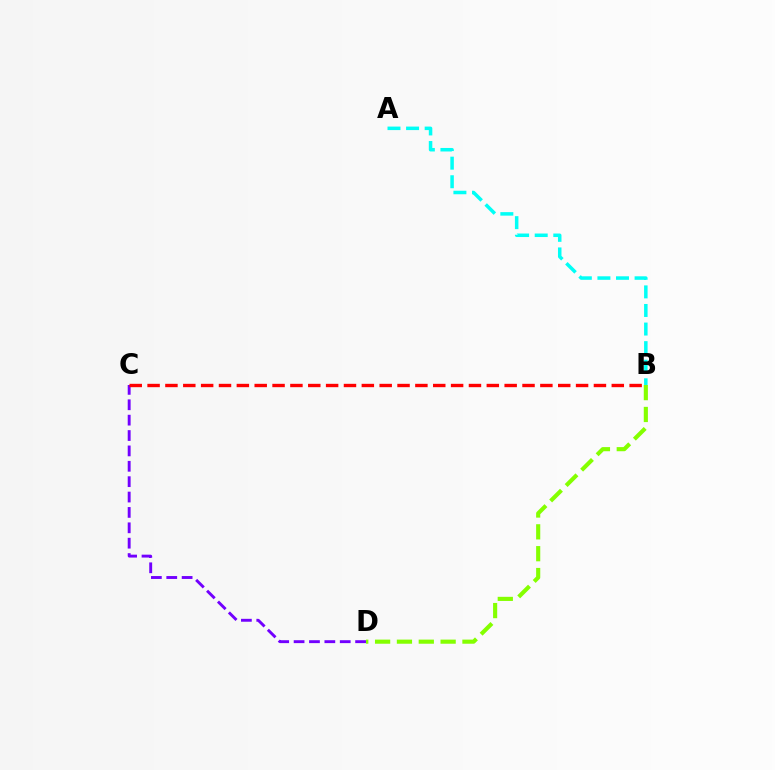{('C', 'D'): [{'color': '#7200ff', 'line_style': 'dashed', 'thickness': 2.09}], ('B', 'D'): [{'color': '#84ff00', 'line_style': 'dashed', 'thickness': 2.97}], ('A', 'B'): [{'color': '#00fff6', 'line_style': 'dashed', 'thickness': 2.52}], ('B', 'C'): [{'color': '#ff0000', 'line_style': 'dashed', 'thickness': 2.43}]}